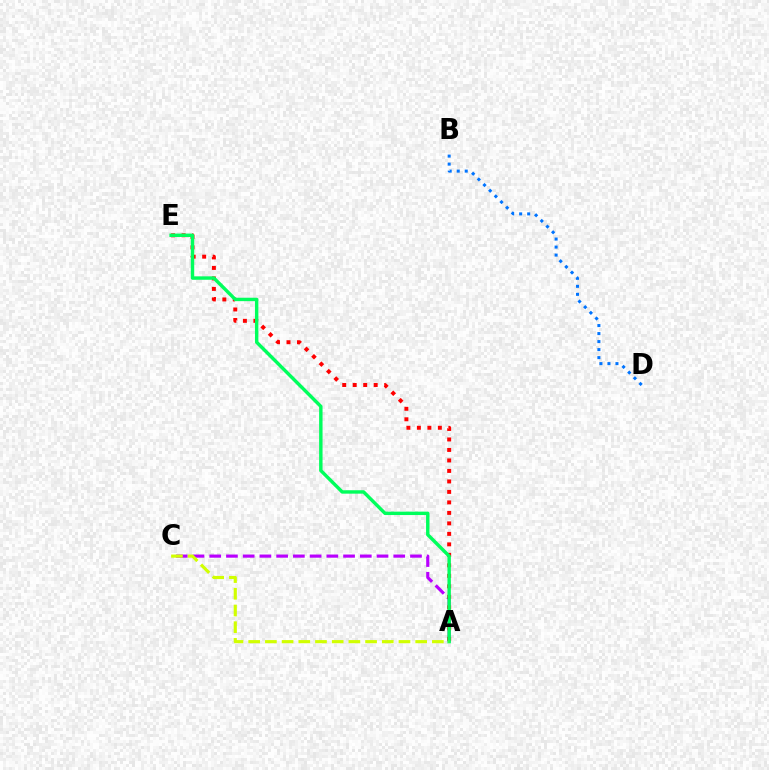{('A', 'C'): [{'color': '#b900ff', 'line_style': 'dashed', 'thickness': 2.27}, {'color': '#d1ff00', 'line_style': 'dashed', 'thickness': 2.27}], ('B', 'D'): [{'color': '#0074ff', 'line_style': 'dotted', 'thickness': 2.18}], ('A', 'E'): [{'color': '#ff0000', 'line_style': 'dotted', 'thickness': 2.85}, {'color': '#00ff5c', 'line_style': 'solid', 'thickness': 2.46}]}